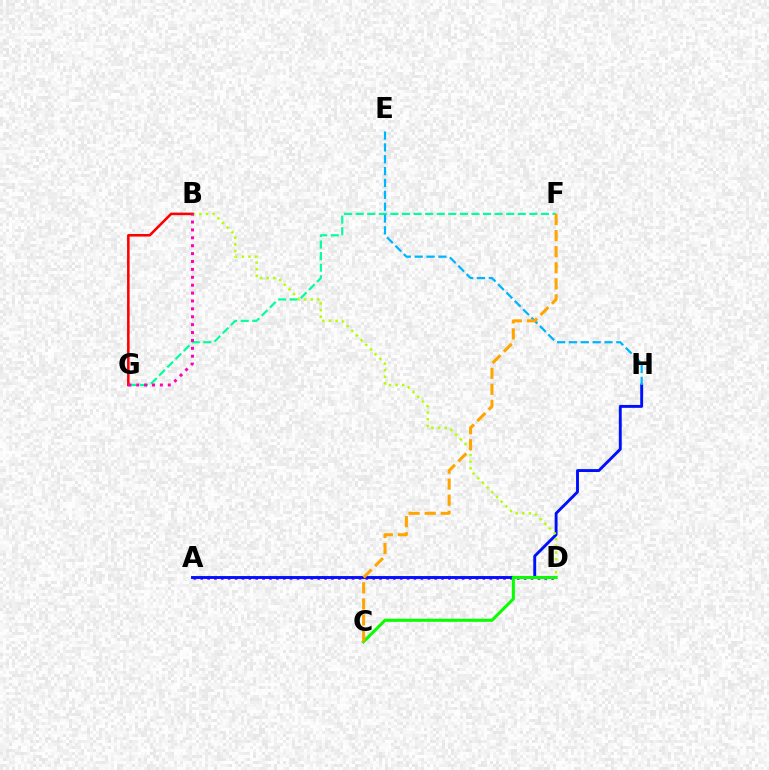{('A', 'D'): [{'color': '#9b00ff', 'line_style': 'dotted', 'thickness': 1.87}], ('F', 'G'): [{'color': '#00ff9d', 'line_style': 'dashed', 'thickness': 1.57}], ('A', 'H'): [{'color': '#0010ff', 'line_style': 'solid', 'thickness': 2.09}], ('C', 'D'): [{'color': '#08ff00', 'line_style': 'solid', 'thickness': 2.21}], ('B', 'D'): [{'color': '#b3ff00', 'line_style': 'dotted', 'thickness': 1.8}], ('E', 'H'): [{'color': '#00b5ff', 'line_style': 'dashed', 'thickness': 1.61}], ('B', 'G'): [{'color': '#ff0000', 'line_style': 'solid', 'thickness': 1.84}, {'color': '#ff00bd', 'line_style': 'dotted', 'thickness': 2.14}], ('C', 'F'): [{'color': '#ffa500', 'line_style': 'dashed', 'thickness': 2.18}]}